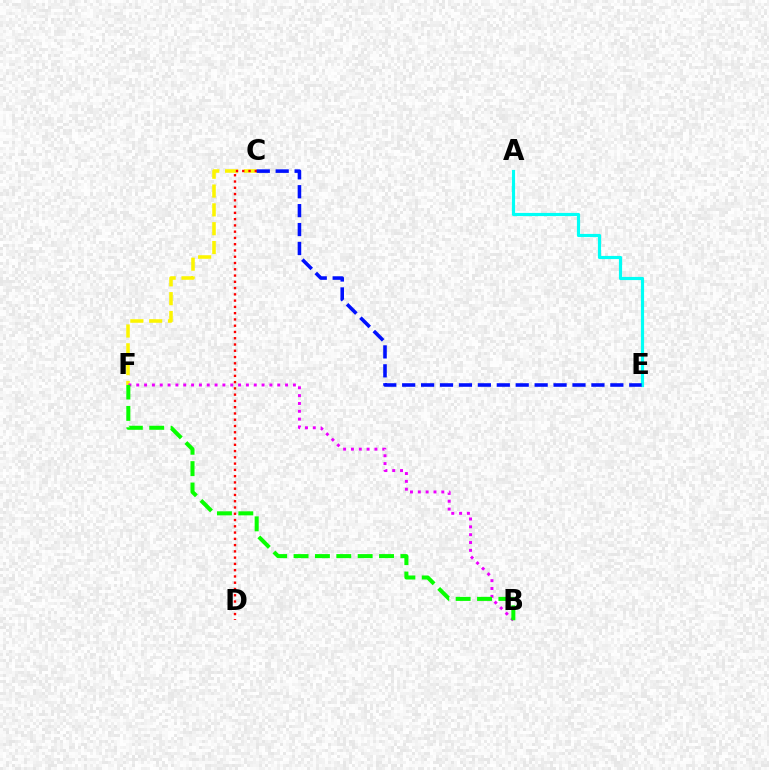{('C', 'F'): [{'color': '#fcf500', 'line_style': 'dashed', 'thickness': 2.56}], ('B', 'F'): [{'color': '#ee00ff', 'line_style': 'dotted', 'thickness': 2.13}, {'color': '#08ff00', 'line_style': 'dashed', 'thickness': 2.9}], ('C', 'D'): [{'color': '#ff0000', 'line_style': 'dotted', 'thickness': 1.7}], ('A', 'E'): [{'color': '#00fff6', 'line_style': 'solid', 'thickness': 2.28}], ('C', 'E'): [{'color': '#0010ff', 'line_style': 'dashed', 'thickness': 2.57}]}